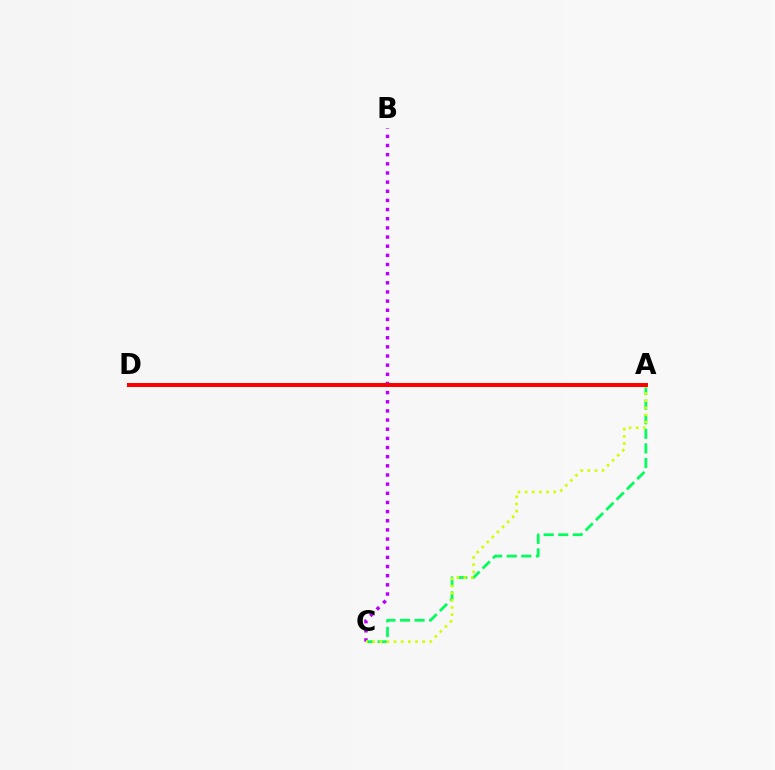{('B', 'C'): [{'color': '#b900ff', 'line_style': 'dotted', 'thickness': 2.49}], ('A', 'C'): [{'color': '#00ff5c', 'line_style': 'dashed', 'thickness': 1.98}, {'color': '#d1ff00', 'line_style': 'dotted', 'thickness': 1.94}], ('A', 'D'): [{'color': '#0074ff', 'line_style': 'dashed', 'thickness': 2.75}, {'color': '#ff0000', 'line_style': 'solid', 'thickness': 2.87}]}